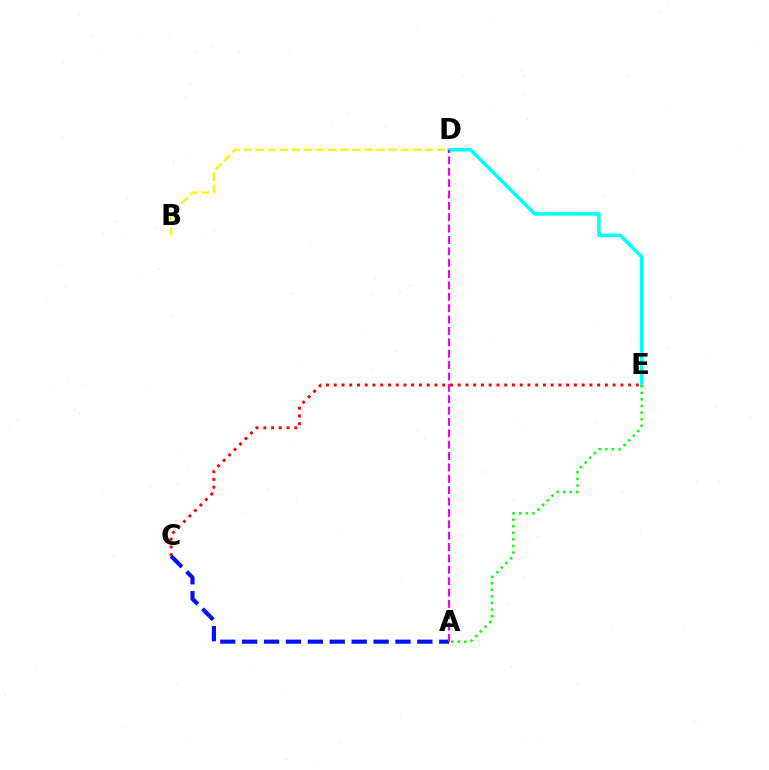{('D', 'E'): [{'color': '#00fff6', 'line_style': 'solid', 'thickness': 2.56}], ('C', 'E'): [{'color': '#ff0000', 'line_style': 'dotted', 'thickness': 2.1}], ('A', 'C'): [{'color': '#0010ff', 'line_style': 'dashed', 'thickness': 2.98}], ('B', 'D'): [{'color': '#fcf500', 'line_style': 'dashed', 'thickness': 1.64}], ('A', 'D'): [{'color': '#ee00ff', 'line_style': 'dashed', 'thickness': 1.55}], ('A', 'E'): [{'color': '#08ff00', 'line_style': 'dotted', 'thickness': 1.79}]}